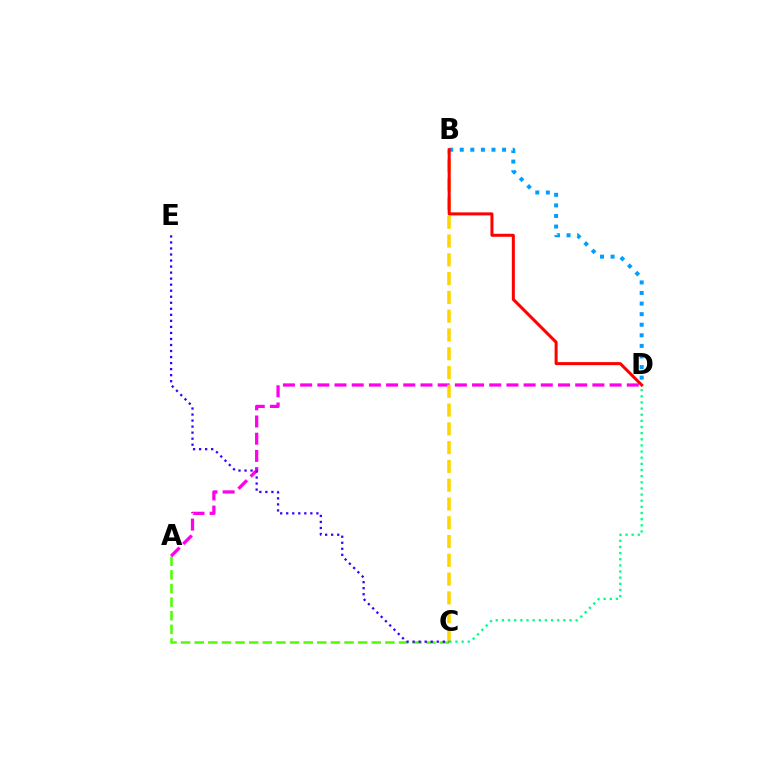{('A', 'C'): [{'color': '#4fff00', 'line_style': 'dashed', 'thickness': 1.85}], ('A', 'D'): [{'color': '#ff00ed', 'line_style': 'dashed', 'thickness': 2.34}], ('B', 'C'): [{'color': '#ffd500', 'line_style': 'dashed', 'thickness': 2.55}], ('C', 'D'): [{'color': '#00ff86', 'line_style': 'dotted', 'thickness': 1.67}], ('B', 'D'): [{'color': '#009eff', 'line_style': 'dotted', 'thickness': 2.87}, {'color': '#ff0000', 'line_style': 'solid', 'thickness': 2.17}], ('C', 'E'): [{'color': '#3700ff', 'line_style': 'dotted', 'thickness': 1.64}]}